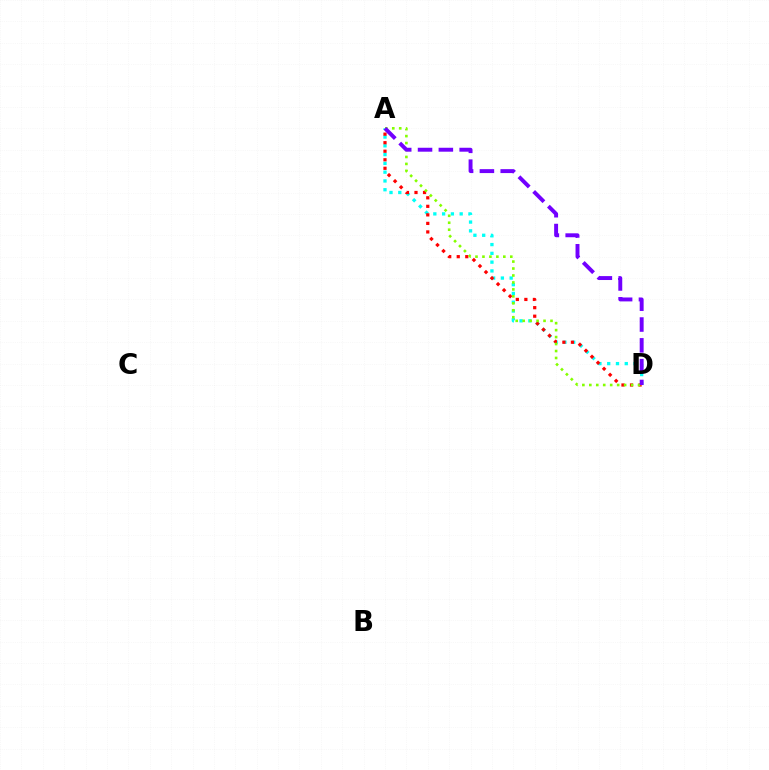{('A', 'D'): [{'color': '#00fff6', 'line_style': 'dotted', 'thickness': 2.39}, {'color': '#ff0000', 'line_style': 'dotted', 'thickness': 2.32}, {'color': '#84ff00', 'line_style': 'dotted', 'thickness': 1.89}, {'color': '#7200ff', 'line_style': 'dashed', 'thickness': 2.83}]}